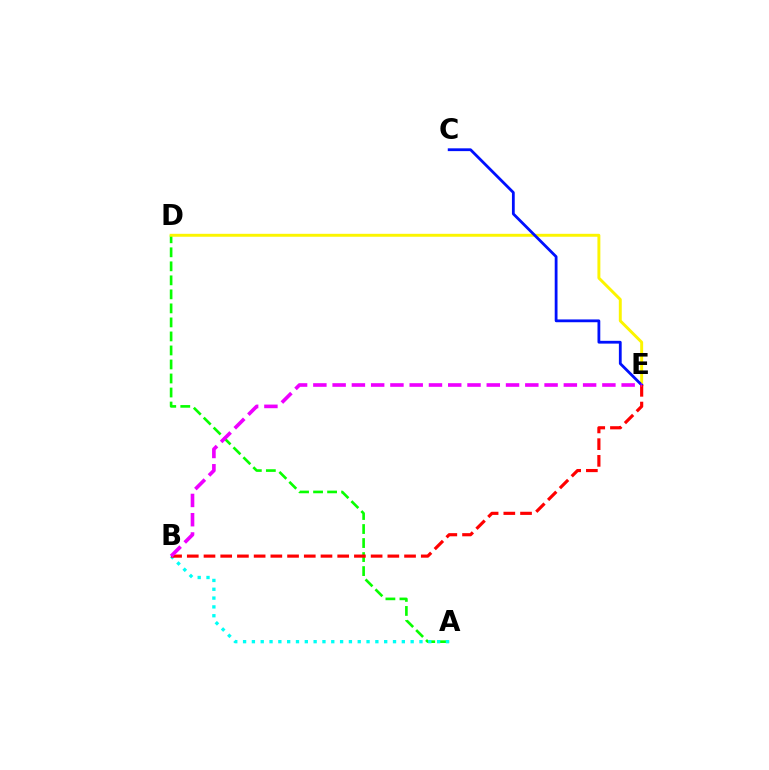{('A', 'D'): [{'color': '#08ff00', 'line_style': 'dashed', 'thickness': 1.9}], ('D', 'E'): [{'color': '#fcf500', 'line_style': 'solid', 'thickness': 2.11}], ('C', 'E'): [{'color': '#0010ff', 'line_style': 'solid', 'thickness': 2.01}], ('A', 'B'): [{'color': '#00fff6', 'line_style': 'dotted', 'thickness': 2.4}], ('B', 'E'): [{'color': '#ff0000', 'line_style': 'dashed', 'thickness': 2.27}, {'color': '#ee00ff', 'line_style': 'dashed', 'thickness': 2.62}]}